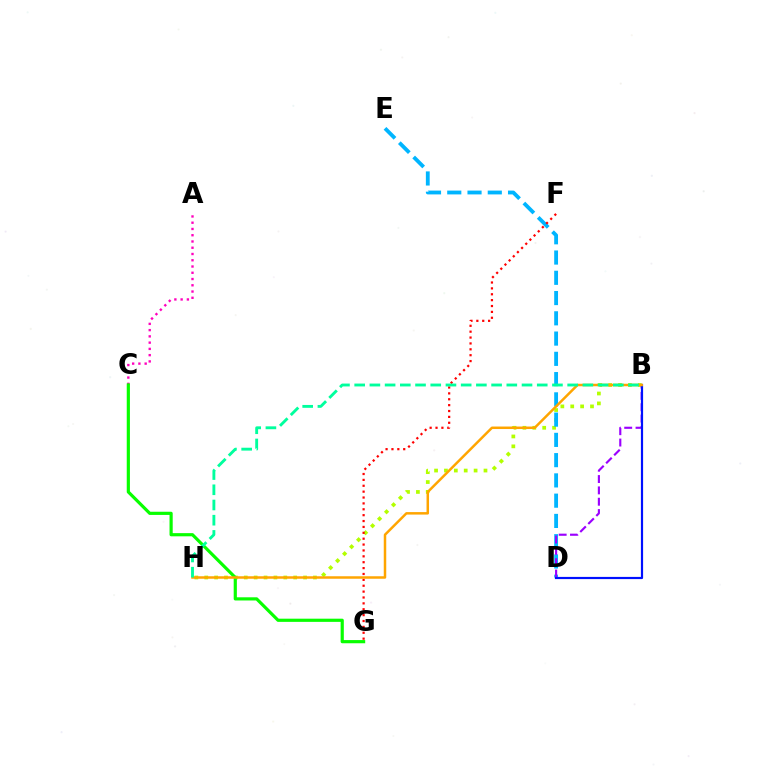{('B', 'H'): [{'color': '#b3ff00', 'line_style': 'dotted', 'thickness': 2.69}, {'color': '#ffa500', 'line_style': 'solid', 'thickness': 1.79}, {'color': '#00ff9d', 'line_style': 'dashed', 'thickness': 2.07}], ('D', 'E'): [{'color': '#00b5ff', 'line_style': 'dashed', 'thickness': 2.75}], ('A', 'C'): [{'color': '#ff00bd', 'line_style': 'dotted', 'thickness': 1.7}], ('F', 'G'): [{'color': '#ff0000', 'line_style': 'dotted', 'thickness': 1.6}], ('B', 'D'): [{'color': '#9b00ff', 'line_style': 'dashed', 'thickness': 1.54}, {'color': '#0010ff', 'line_style': 'solid', 'thickness': 1.58}], ('C', 'G'): [{'color': '#08ff00', 'line_style': 'solid', 'thickness': 2.29}]}